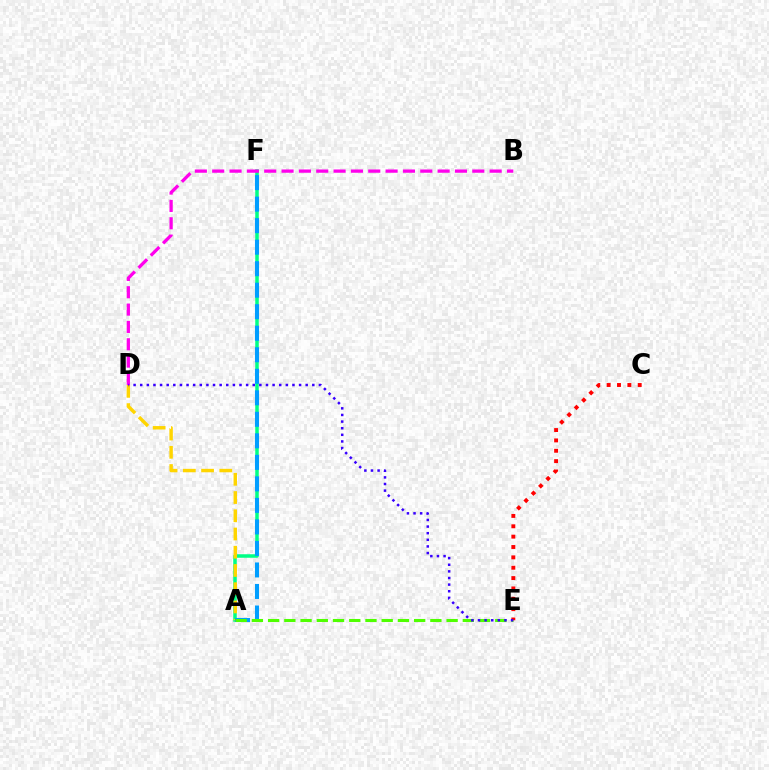{('A', 'F'): [{'color': '#00ff86', 'line_style': 'solid', 'thickness': 2.53}, {'color': '#009eff', 'line_style': 'dashed', 'thickness': 2.92}], ('A', 'D'): [{'color': '#ffd500', 'line_style': 'dashed', 'thickness': 2.48}], ('B', 'D'): [{'color': '#ff00ed', 'line_style': 'dashed', 'thickness': 2.36}], ('A', 'E'): [{'color': '#4fff00', 'line_style': 'dashed', 'thickness': 2.2}], ('C', 'E'): [{'color': '#ff0000', 'line_style': 'dotted', 'thickness': 2.81}], ('D', 'E'): [{'color': '#3700ff', 'line_style': 'dotted', 'thickness': 1.8}]}